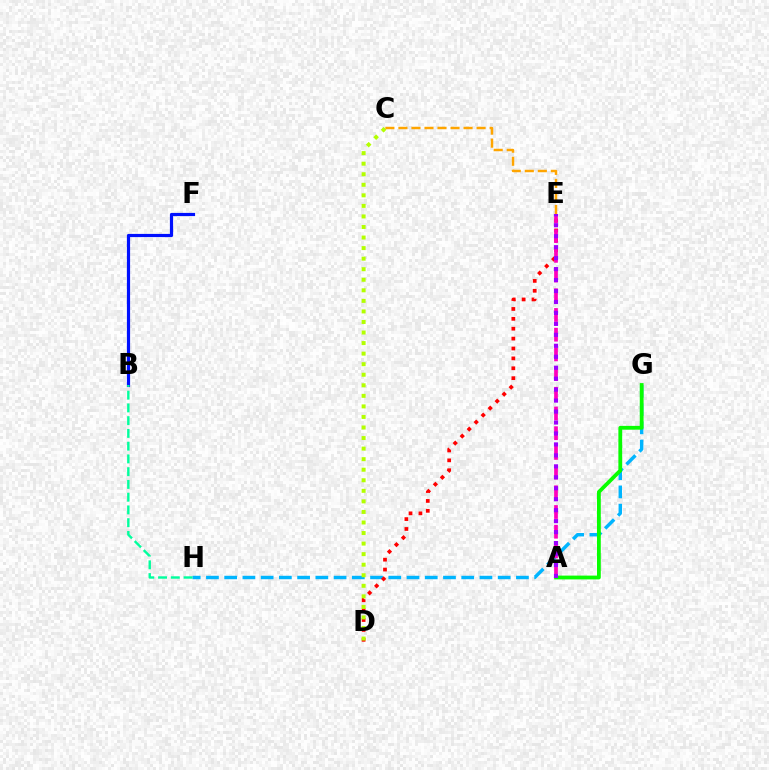{('B', 'F'): [{'color': '#0010ff', 'line_style': 'solid', 'thickness': 2.3}], ('G', 'H'): [{'color': '#00b5ff', 'line_style': 'dashed', 'thickness': 2.48}], ('A', 'G'): [{'color': '#08ff00', 'line_style': 'solid', 'thickness': 2.73}], ('D', 'E'): [{'color': '#ff0000', 'line_style': 'dotted', 'thickness': 2.69}], ('A', 'E'): [{'color': '#ff00bd', 'line_style': 'dashed', 'thickness': 2.68}, {'color': '#9b00ff', 'line_style': 'dotted', 'thickness': 2.98}], ('B', 'H'): [{'color': '#00ff9d', 'line_style': 'dashed', 'thickness': 1.73}], ('C', 'D'): [{'color': '#b3ff00', 'line_style': 'dotted', 'thickness': 2.87}], ('C', 'E'): [{'color': '#ffa500', 'line_style': 'dashed', 'thickness': 1.77}]}